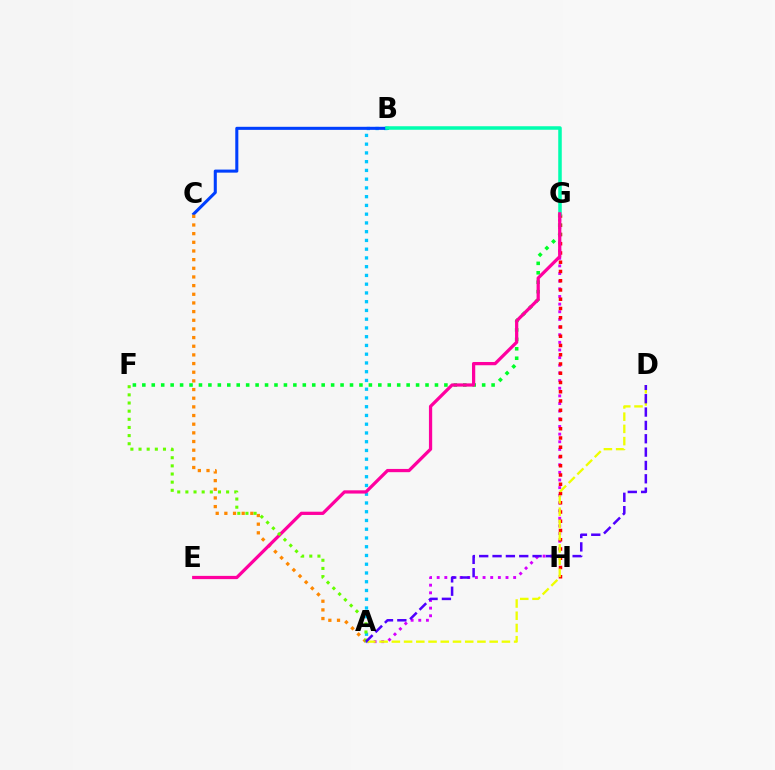{('A', 'G'): [{'color': '#d600ff', 'line_style': 'dotted', 'thickness': 2.08}], ('A', 'B'): [{'color': '#00c7ff', 'line_style': 'dotted', 'thickness': 2.38}], ('B', 'C'): [{'color': '#003fff', 'line_style': 'solid', 'thickness': 2.2}], ('G', 'H'): [{'color': '#ff0000', 'line_style': 'dotted', 'thickness': 2.51}], ('F', 'G'): [{'color': '#00ff27', 'line_style': 'dotted', 'thickness': 2.56}], ('A', 'D'): [{'color': '#eeff00', 'line_style': 'dashed', 'thickness': 1.66}, {'color': '#4f00ff', 'line_style': 'dashed', 'thickness': 1.81}], ('B', 'G'): [{'color': '#00ffaf', 'line_style': 'solid', 'thickness': 2.54}], ('A', 'C'): [{'color': '#ff8800', 'line_style': 'dotted', 'thickness': 2.35}], ('E', 'G'): [{'color': '#ff00a0', 'line_style': 'solid', 'thickness': 2.34}], ('A', 'F'): [{'color': '#66ff00', 'line_style': 'dotted', 'thickness': 2.21}]}